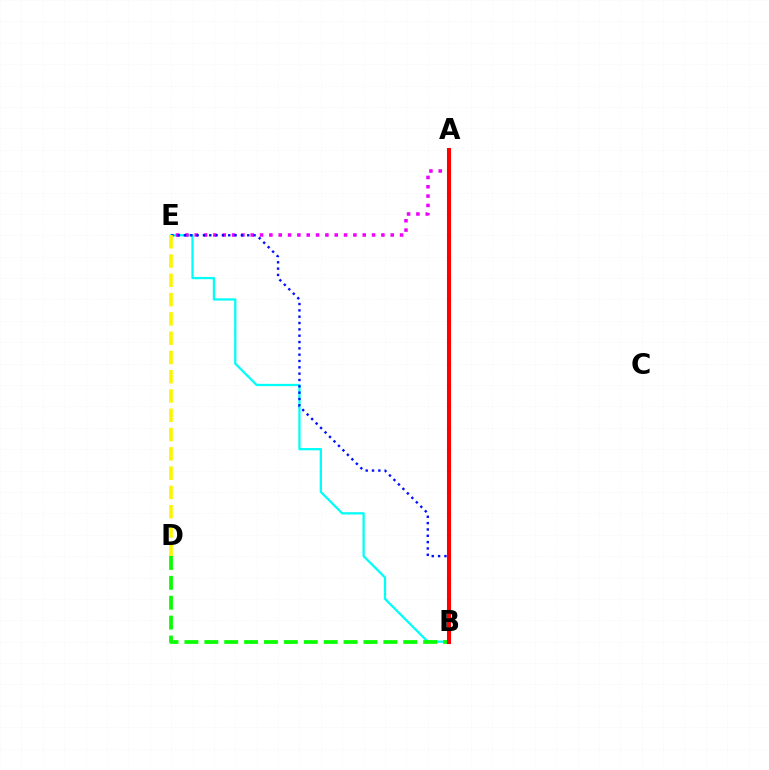{('B', 'E'): [{'color': '#00fff6', 'line_style': 'solid', 'thickness': 1.64}, {'color': '#0010ff', 'line_style': 'dotted', 'thickness': 1.72}], ('B', 'D'): [{'color': '#08ff00', 'line_style': 'dashed', 'thickness': 2.7}], ('A', 'E'): [{'color': '#ee00ff', 'line_style': 'dotted', 'thickness': 2.54}], ('D', 'E'): [{'color': '#fcf500', 'line_style': 'dashed', 'thickness': 2.62}], ('A', 'B'): [{'color': '#ff0000', 'line_style': 'solid', 'thickness': 2.93}]}